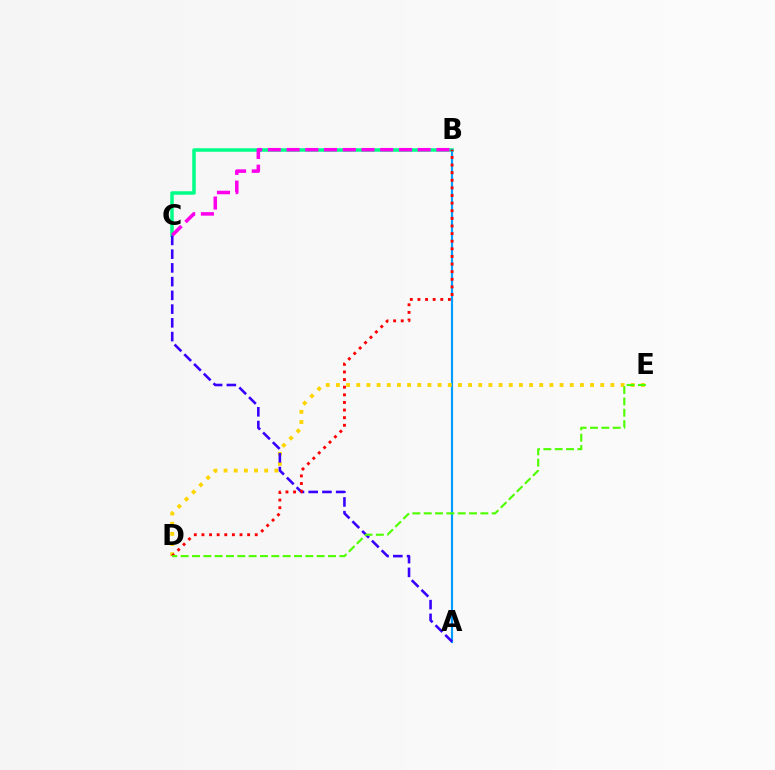{('B', 'C'): [{'color': '#00ff86', 'line_style': 'solid', 'thickness': 2.53}, {'color': '#ff00ed', 'line_style': 'dashed', 'thickness': 2.54}], ('A', 'B'): [{'color': '#009eff', 'line_style': 'solid', 'thickness': 1.56}], ('D', 'E'): [{'color': '#ffd500', 'line_style': 'dotted', 'thickness': 2.76}, {'color': '#4fff00', 'line_style': 'dashed', 'thickness': 1.54}], ('A', 'C'): [{'color': '#3700ff', 'line_style': 'dashed', 'thickness': 1.87}], ('B', 'D'): [{'color': '#ff0000', 'line_style': 'dotted', 'thickness': 2.07}]}